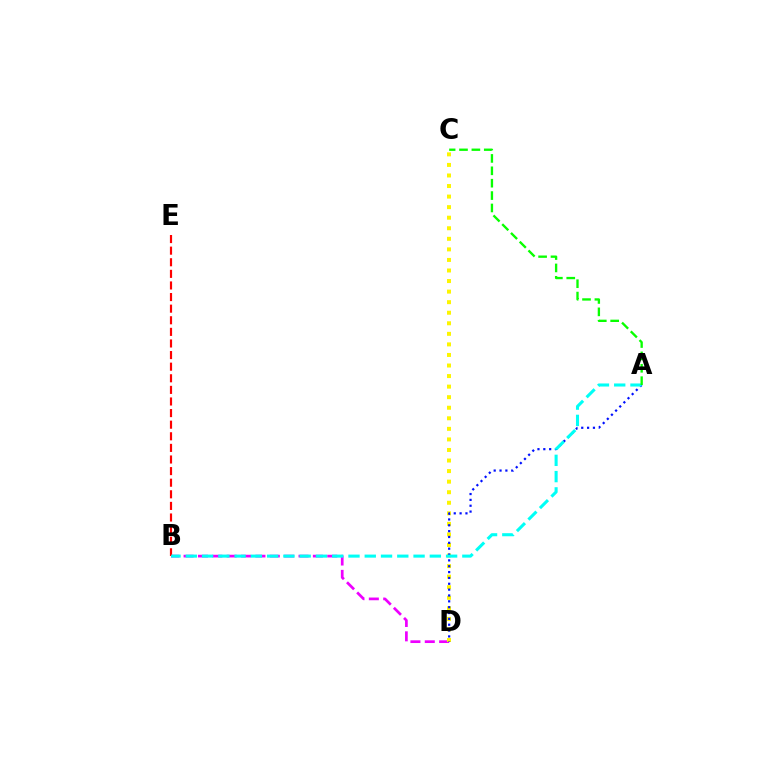{('B', 'D'): [{'color': '#ee00ff', 'line_style': 'dashed', 'thickness': 1.95}], ('C', 'D'): [{'color': '#fcf500', 'line_style': 'dotted', 'thickness': 2.87}], ('B', 'E'): [{'color': '#ff0000', 'line_style': 'dashed', 'thickness': 1.58}], ('A', 'D'): [{'color': '#0010ff', 'line_style': 'dotted', 'thickness': 1.59}], ('A', 'B'): [{'color': '#00fff6', 'line_style': 'dashed', 'thickness': 2.21}], ('A', 'C'): [{'color': '#08ff00', 'line_style': 'dashed', 'thickness': 1.68}]}